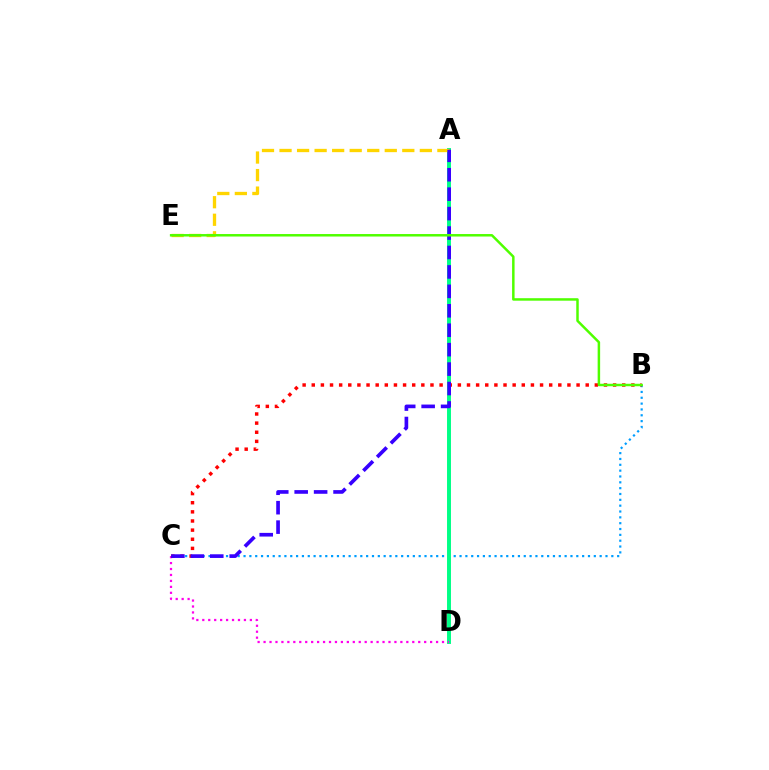{('B', 'C'): [{'color': '#009eff', 'line_style': 'dotted', 'thickness': 1.59}, {'color': '#ff0000', 'line_style': 'dotted', 'thickness': 2.48}], ('A', 'D'): [{'color': '#00ff86', 'line_style': 'solid', 'thickness': 2.83}], ('C', 'D'): [{'color': '#ff00ed', 'line_style': 'dotted', 'thickness': 1.62}], ('A', 'E'): [{'color': '#ffd500', 'line_style': 'dashed', 'thickness': 2.38}], ('A', 'C'): [{'color': '#3700ff', 'line_style': 'dashed', 'thickness': 2.64}], ('B', 'E'): [{'color': '#4fff00', 'line_style': 'solid', 'thickness': 1.79}]}